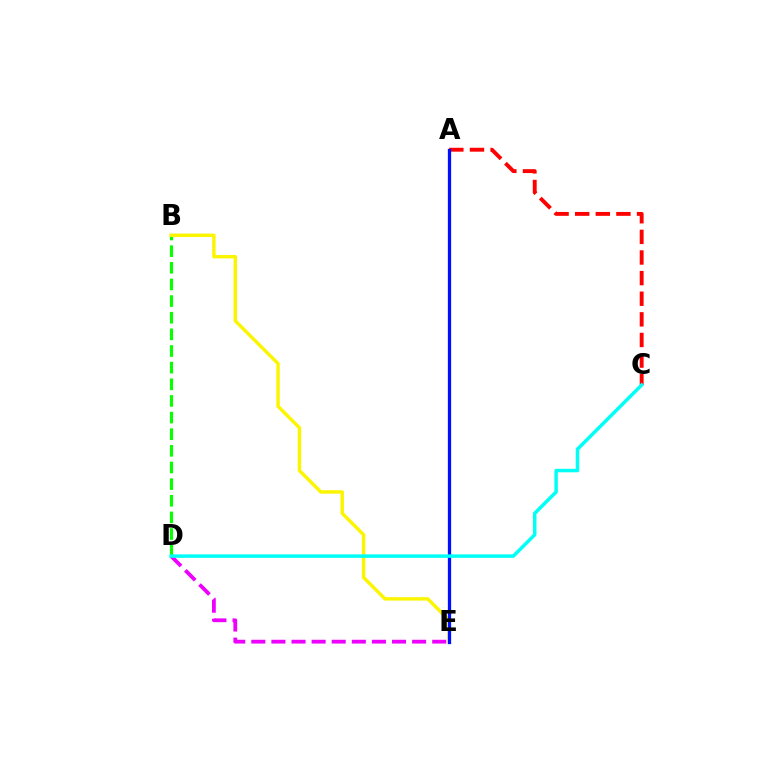{('B', 'D'): [{'color': '#08ff00', 'line_style': 'dashed', 'thickness': 2.26}], ('A', 'C'): [{'color': '#ff0000', 'line_style': 'dashed', 'thickness': 2.8}], ('B', 'E'): [{'color': '#fcf500', 'line_style': 'solid', 'thickness': 2.47}], ('A', 'E'): [{'color': '#0010ff', 'line_style': 'solid', 'thickness': 2.36}], ('D', 'E'): [{'color': '#ee00ff', 'line_style': 'dashed', 'thickness': 2.73}], ('C', 'D'): [{'color': '#00fff6', 'line_style': 'solid', 'thickness': 2.5}]}